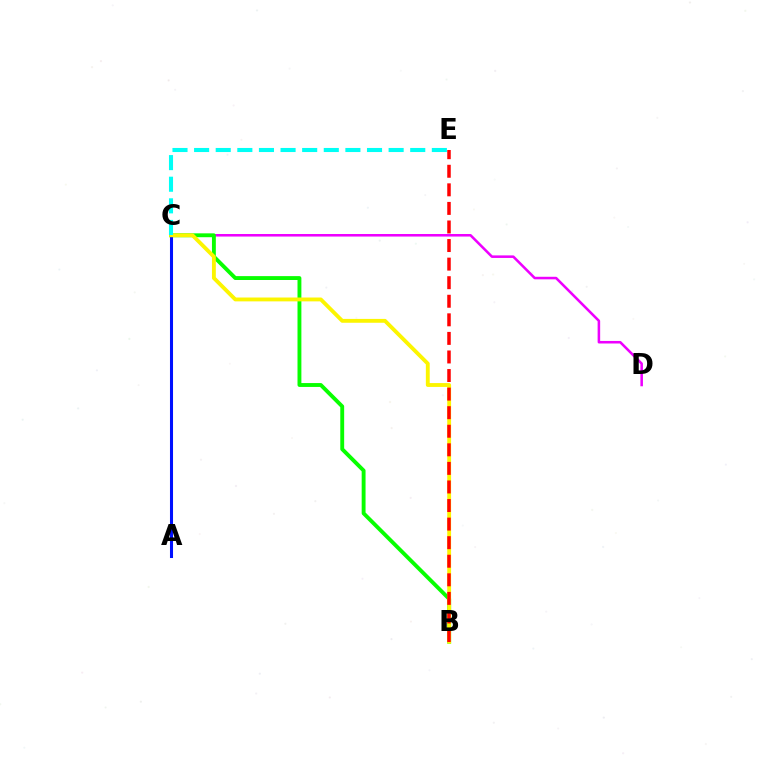{('C', 'D'): [{'color': '#ee00ff', 'line_style': 'solid', 'thickness': 1.83}], ('B', 'C'): [{'color': '#08ff00', 'line_style': 'solid', 'thickness': 2.79}, {'color': '#fcf500', 'line_style': 'solid', 'thickness': 2.77}], ('A', 'C'): [{'color': '#0010ff', 'line_style': 'solid', 'thickness': 2.2}], ('B', 'E'): [{'color': '#ff0000', 'line_style': 'dashed', 'thickness': 2.52}], ('C', 'E'): [{'color': '#00fff6', 'line_style': 'dashed', 'thickness': 2.94}]}